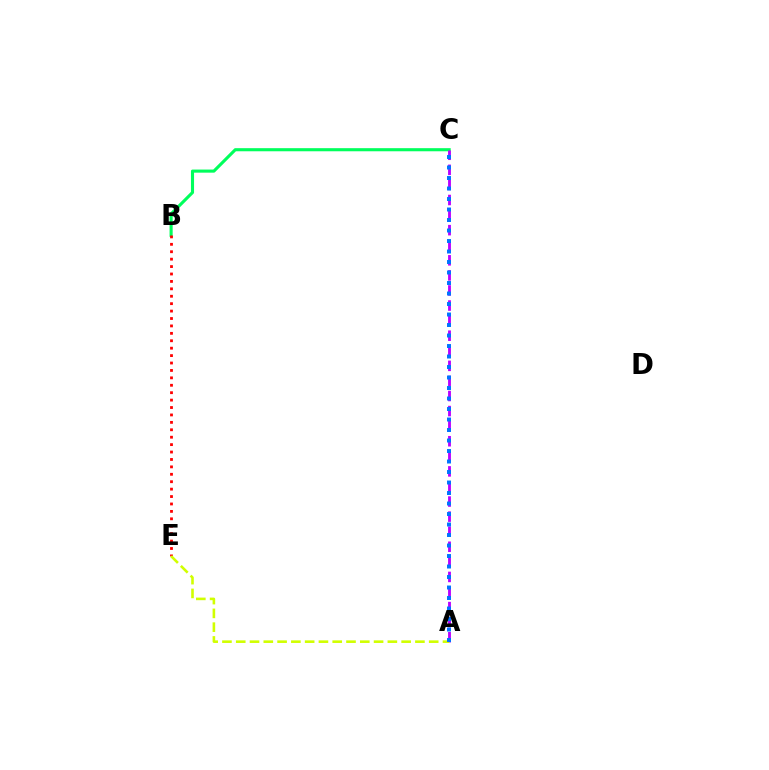{('B', 'C'): [{'color': '#00ff5c', 'line_style': 'solid', 'thickness': 2.23}], ('A', 'C'): [{'color': '#b900ff', 'line_style': 'dashed', 'thickness': 2.05}, {'color': '#0074ff', 'line_style': 'dotted', 'thickness': 2.85}], ('B', 'E'): [{'color': '#ff0000', 'line_style': 'dotted', 'thickness': 2.02}], ('A', 'E'): [{'color': '#d1ff00', 'line_style': 'dashed', 'thickness': 1.87}]}